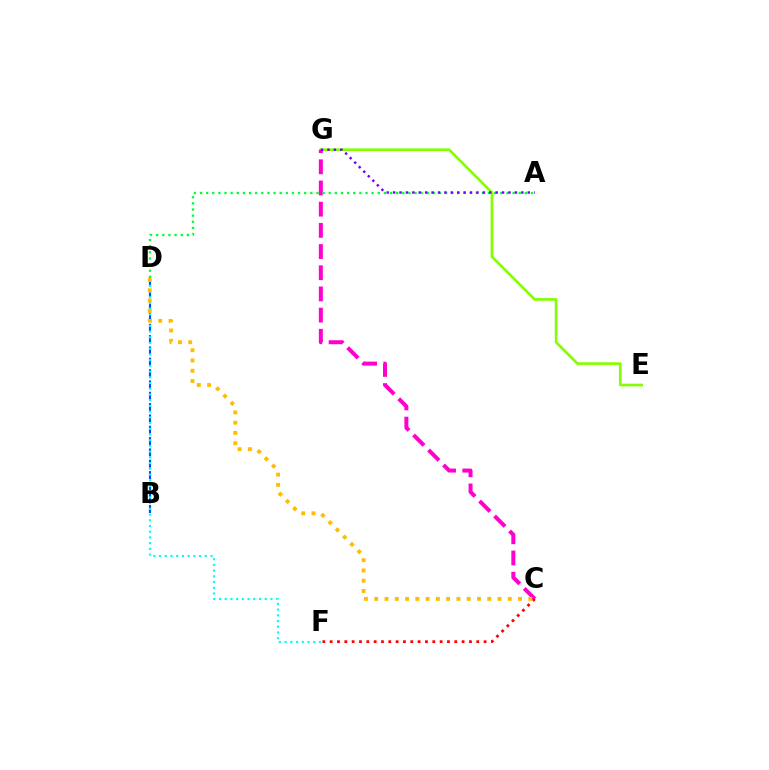{('B', 'D'): [{'color': '#004bff', 'line_style': 'dashed', 'thickness': 1.54}], ('E', 'G'): [{'color': '#84ff00', 'line_style': 'solid', 'thickness': 1.92}], ('D', 'F'): [{'color': '#00fff6', 'line_style': 'dotted', 'thickness': 1.55}], ('C', 'G'): [{'color': '#ff00cf', 'line_style': 'dashed', 'thickness': 2.88}], ('A', 'D'): [{'color': '#00ff39', 'line_style': 'dotted', 'thickness': 1.67}], ('C', 'F'): [{'color': '#ff0000', 'line_style': 'dotted', 'thickness': 1.99}], ('A', 'G'): [{'color': '#7200ff', 'line_style': 'dotted', 'thickness': 1.74}], ('C', 'D'): [{'color': '#ffbd00', 'line_style': 'dotted', 'thickness': 2.79}]}